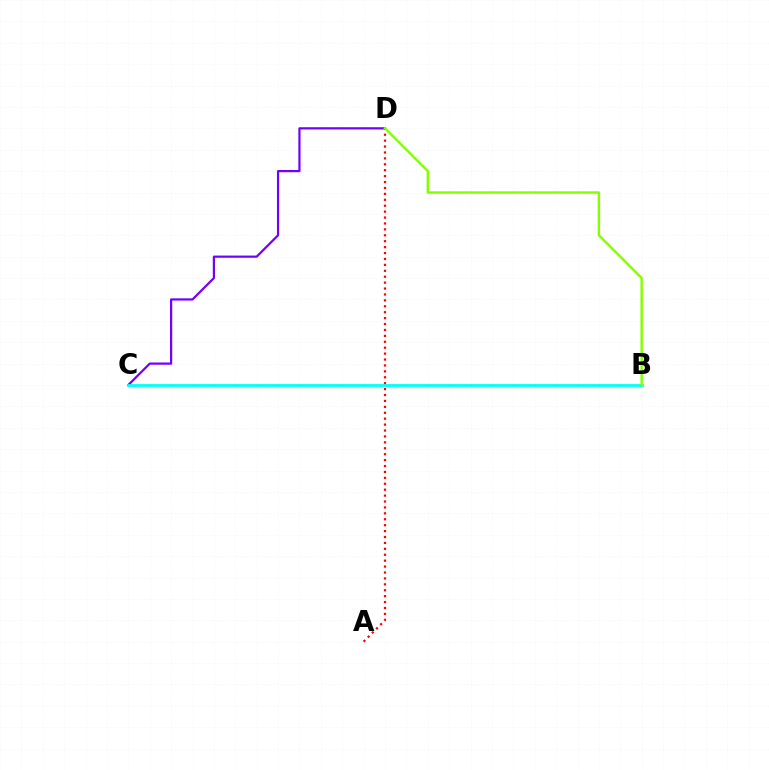{('A', 'D'): [{'color': '#ff0000', 'line_style': 'dotted', 'thickness': 1.61}], ('C', 'D'): [{'color': '#7200ff', 'line_style': 'solid', 'thickness': 1.59}], ('B', 'C'): [{'color': '#00fff6', 'line_style': 'solid', 'thickness': 2.01}], ('B', 'D'): [{'color': '#84ff00', 'line_style': 'solid', 'thickness': 1.74}]}